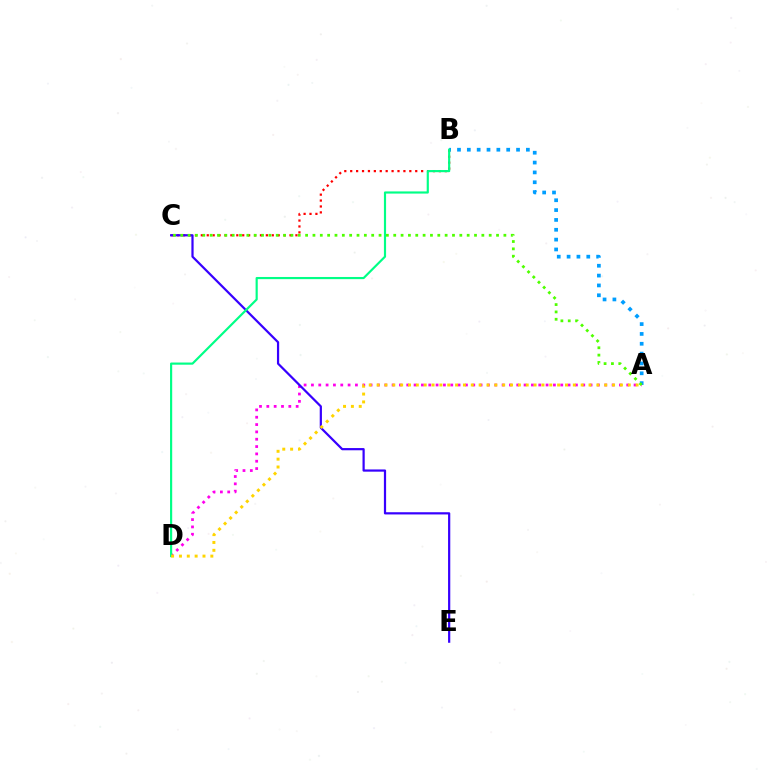{('B', 'C'): [{'color': '#ff0000', 'line_style': 'dotted', 'thickness': 1.61}], ('A', 'B'): [{'color': '#009eff', 'line_style': 'dotted', 'thickness': 2.67}], ('A', 'D'): [{'color': '#ff00ed', 'line_style': 'dotted', 'thickness': 1.99}, {'color': '#ffd500', 'line_style': 'dotted', 'thickness': 2.13}], ('C', 'E'): [{'color': '#3700ff', 'line_style': 'solid', 'thickness': 1.6}], ('B', 'D'): [{'color': '#00ff86', 'line_style': 'solid', 'thickness': 1.56}], ('A', 'C'): [{'color': '#4fff00', 'line_style': 'dotted', 'thickness': 2.0}]}